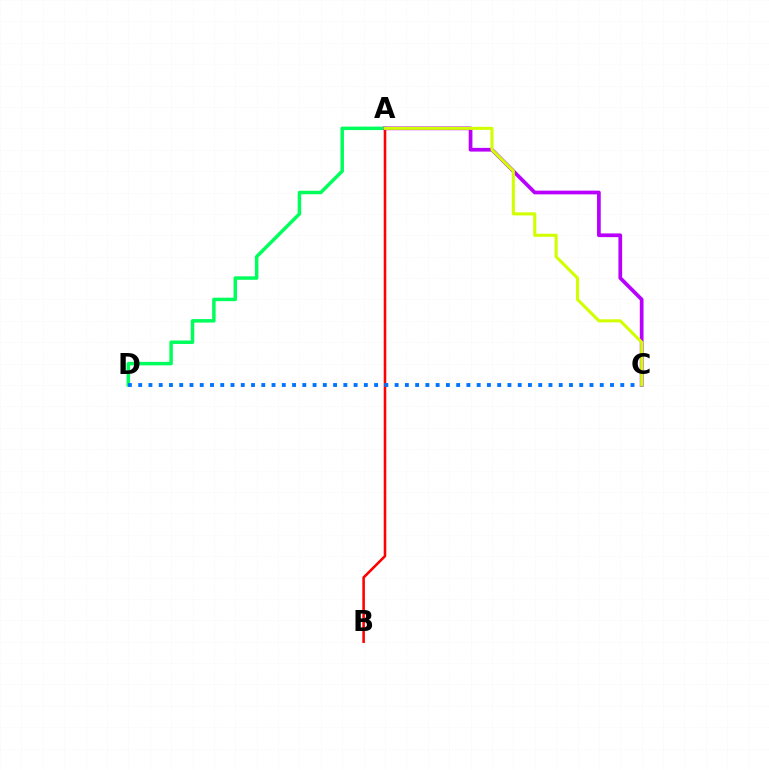{('A', 'D'): [{'color': '#00ff5c', 'line_style': 'solid', 'thickness': 2.51}], ('A', 'B'): [{'color': '#ff0000', 'line_style': 'solid', 'thickness': 1.85}], ('A', 'C'): [{'color': '#b900ff', 'line_style': 'solid', 'thickness': 2.68}, {'color': '#d1ff00', 'line_style': 'solid', 'thickness': 2.21}], ('C', 'D'): [{'color': '#0074ff', 'line_style': 'dotted', 'thickness': 2.79}]}